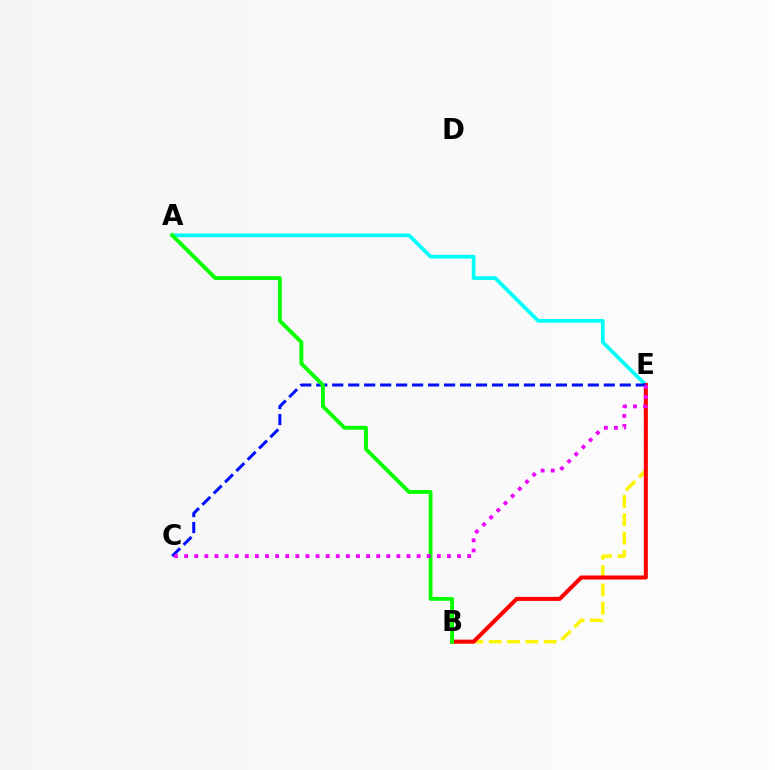{('A', 'E'): [{'color': '#00fff6', 'line_style': 'solid', 'thickness': 2.68}], ('B', 'E'): [{'color': '#fcf500', 'line_style': 'dashed', 'thickness': 2.49}, {'color': '#ff0000', 'line_style': 'solid', 'thickness': 2.91}], ('C', 'E'): [{'color': '#0010ff', 'line_style': 'dashed', 'thickness': 2.17}, {'color': '#ee00ff', 'line_style': 'dotted', 'thickness': 2.75}], ('A', 'B'): [{'color': '#08ff00', 'line_style': 'solid', 'thickness': 2.78}]}